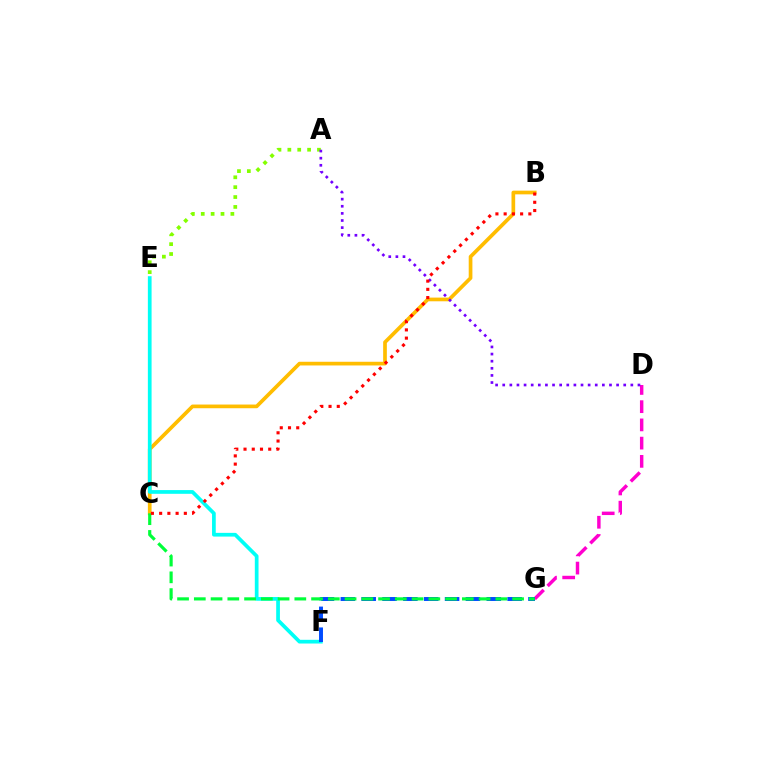{('B', 'C'): [{'color': '#ffbd00', 'line_style': 'solid', 'thickness': 2.66}, {'color': '#ff0000', 'line_style': 'dotted', 'thickness': 2.24}], ('D', 'G'): [{'color': '#ff00cf', 'line_style': 'dashed', 'thickness': 2.48}], ('E', 'F'): [{'color': '#00fff6', 'line_style': 'solid', 'thickness': 2.68}], ('A', 'E'): [{'color': '#84ff00', 'line_style': 'dotted', 'thickness': 2.68}], ('F', 'G'): [{'color': '#004bff', 'line_style': 'dashed', 'thickness': 2.83}], ('A', 'D'): [{'color': '#7200ff', 'line_style': 'dotted', 'thickness': 1.93}], ('C', 'G'): [{'color': '#00ff39', 'line_style': 'dashed', 'thickness': 2.28}]}